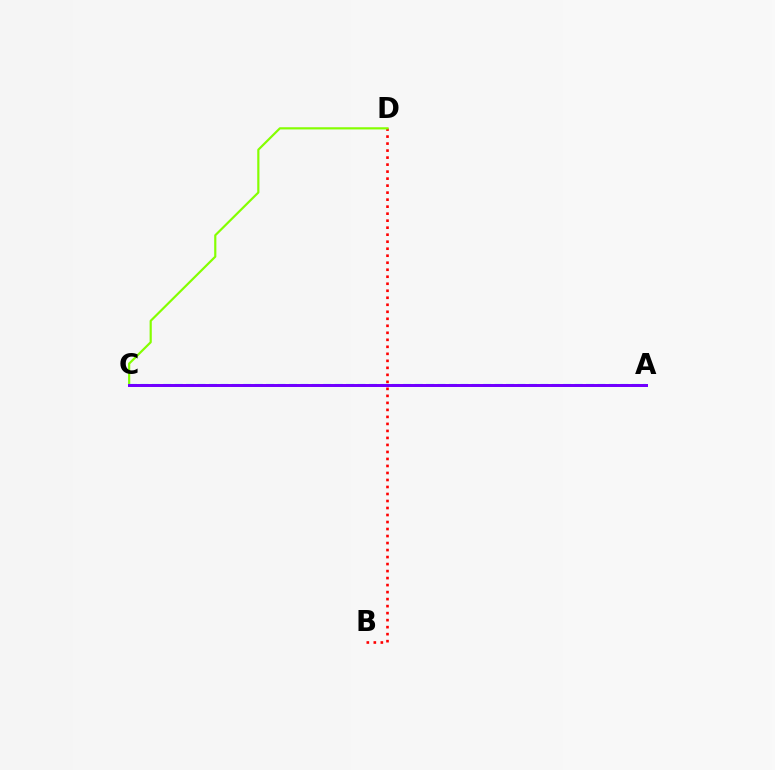{('B', 'D'): [{'color': '#ff0000', 'line_style': 'dotted', 'thickness': 1.9}], ('C', 'D'): [{'color': '#84ff00', 'line_style': 'solid', 'thickness': 1.57}], ('A', 'C'): [{'color': '#00fff6', 'line_style': 'dashed', 'thickness': 1.55}, {'color': '#7200ff', 'line_style': 'solid', 'thickness': 2.15}]}